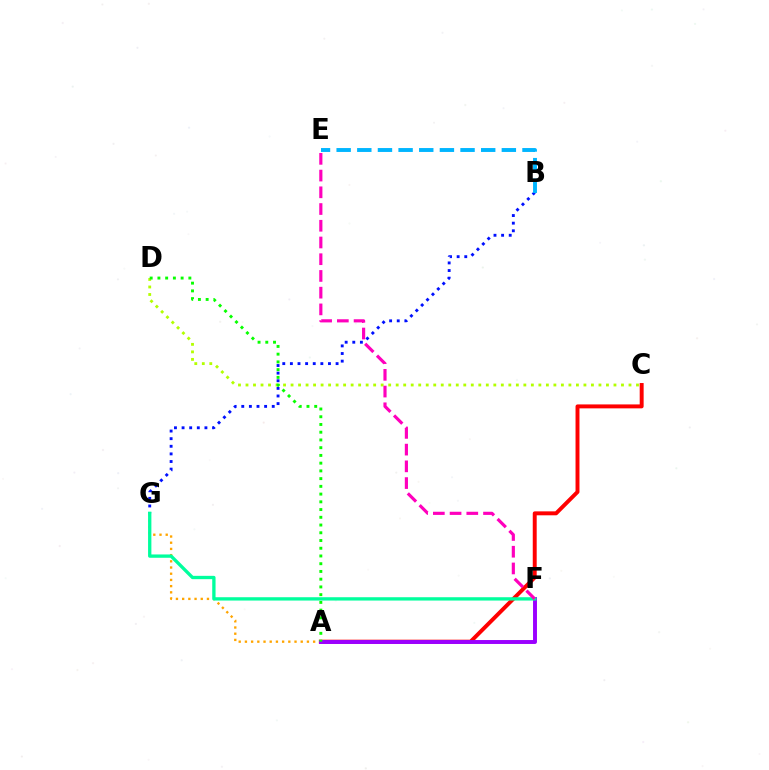{('A', 'C'): [{'color': '#ff0000', 'line_style': 'solid', 'thickness': 2.84}], ('A', 'G'): [{'color': '#ffa500', 'line_style': 'dotted', 'thickness': 1.68}], ('B', 'G'): [{'color': '#0010ff', 'line_style': 'dotted', 'thickness': 2.07}], ('C', 'D'): [{'color': '#b3ff00', 'line_style': 'dotted', 'thickness': 2.04}], ('A', 'F'): [{'color': '#9b00ff', 'line_style': 'solid', 'thickness': 2.83}], ('A', 'D'): [{'color': '#08ff00', 'line_style': 'dotted', 'thickness': 2.1}], ('B', 'E'): [{'color': '#00b5ff', 'line_style': 'dashed', 'thickness': 2.81}], ('F', 'G'): [{'color': '#00ff9d', 'line_style': 'solid', 'thickness': 2.39}], ('E', 'F'): [{'color': '#ff00bd', 'line_style': 'dashed', 'thickness': 2.27}]}